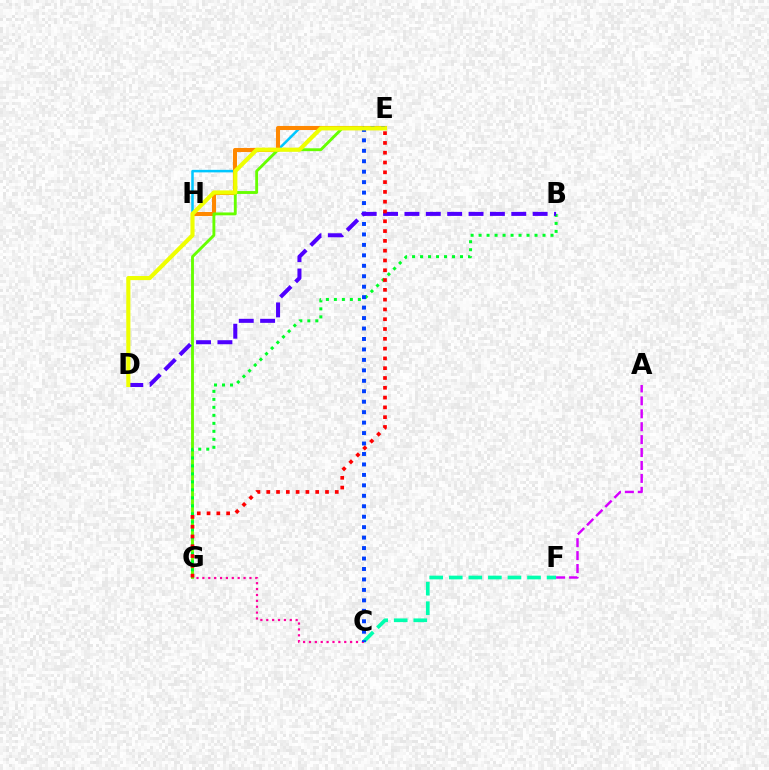{('E', 'H'): [{'color': '#00c7ff', 'line_style': 'solid', 'thickness': 1.82}, {'color': '#ff8800', 'line_style': 'solid', 'thickness': 2.93}], ('C', 'F'): [{'color': '#00ffaf', 'line_style': 'dashed', 'thickness': 2.66}], ('E', 'G'): [{'color': '#66ff00', 'line_style': 'solid', 'thickness': 2.07}, {'color': '#ff0000', 'line_style': 'dotted', 'thickness': 2.66}], ('B', 'G'): [{'color': '#00ff27', 'line_style': 'dotted', 'thickness': 2.17}], ('C', 'G'): [{'color': '#ff00a0', 'line_style': 'dotted', 'thickness': 1.6}], ('C', 'E'): [{'color': '#003fff', 'line_style': 'dotted', 'thickness': 2.84}], ('B', 'D'): [{'color': '#4f00ff', 'line_style': 'dashed', 'thickness': 2.9}], ('A', 'F'): [{'color': '#d600ff', 'line_style': 'dashed', 'thickness': 1.76}], ('D', 'E'): [{'color': '#eeff00', 'line_style': 'solid', 'thickness': 2.97}]}